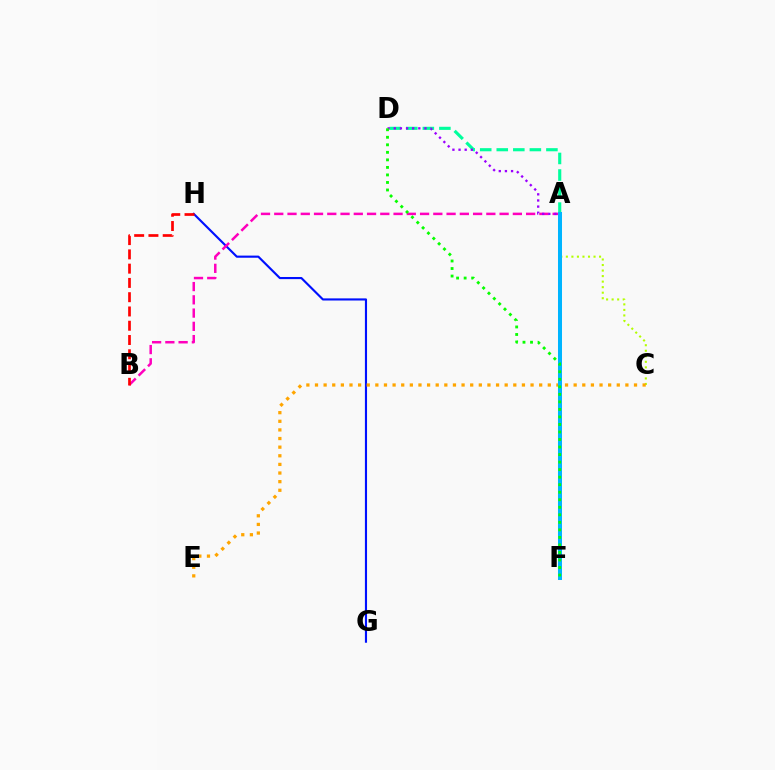{('G', 'H'): [{'color': '#0010ff', 'line_style': 'solid', 'thickness': 1.54}], ('A', 'C'): [{'color': '#b3ff00', 'line_style': 'dotted', 'thickness': 1.5}], ('A', 'B'): [{'color': '#ff00bd', 'line_style': 'dashed', 'thickness': 1.8}], ('A', 'D'): [{'color': '#00ff9d', 'line_style': 'dashed', 'thickness': 2.25}, {'color': '#9b00ff', 'line_style': 'dotted', 'thickness': 1.67}], ('C', 'E'): [{'color': '#ffa500', 'line_style': 'dotted', 'thickness': 2.34}], ('B', 'H'): [{'color': '#ff0000', 'line_style': 'dashed', 'thickness': 1.94}], ('A', 'F'): [{'color': '#00b5ff', 'line_style': 'solid', 'thickness': 2.89}], ('D', 'F'): [{'color': '#08ff00', 'line_style': 'dotted', 'thickness': 2.05}]}